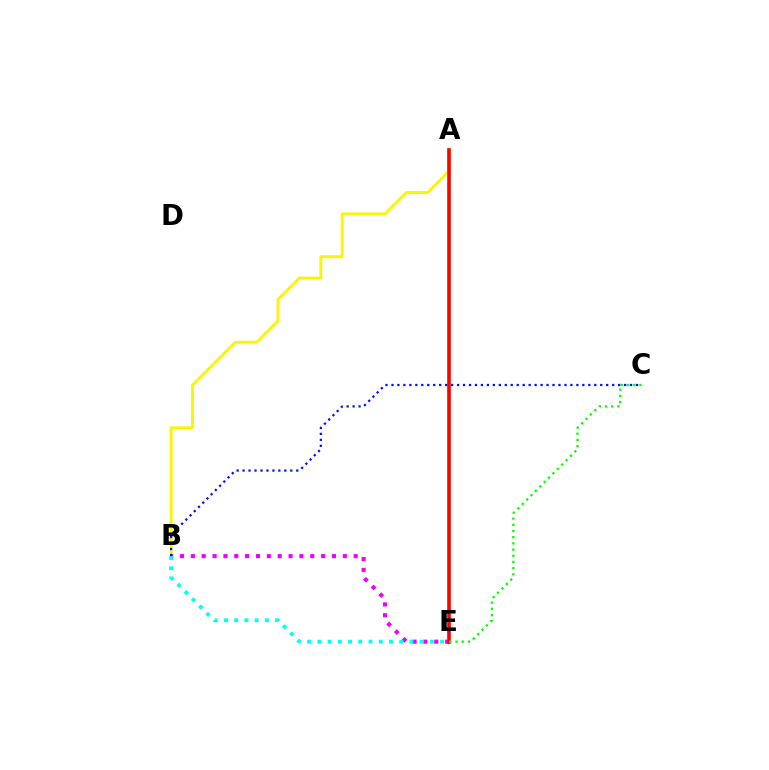{('A', 'B'): [{'color': '#fcf500', 'line_style': 'solid', 'thickness': 2.1}], ('B', 'E'): [{'color': '#ee00ff', 'line_style': 'dotted', 'thickness': 2.95}, {'color': '#00fff6', 'line_style': 'dotted', 'thickness': 2.78}], ('A', 'E'): [{'color': '#ff0000', 'line_style': 'solid', 'thickness': 2.59}], ('C', 'E'): [{'color': '#08ff00', 'line_style': 'dotted', 'thickness': 1.68}], ('B', 'C'): [{'color': '#0010ff', 'line_style': 'dotted', 'thickness': 1.62}]}